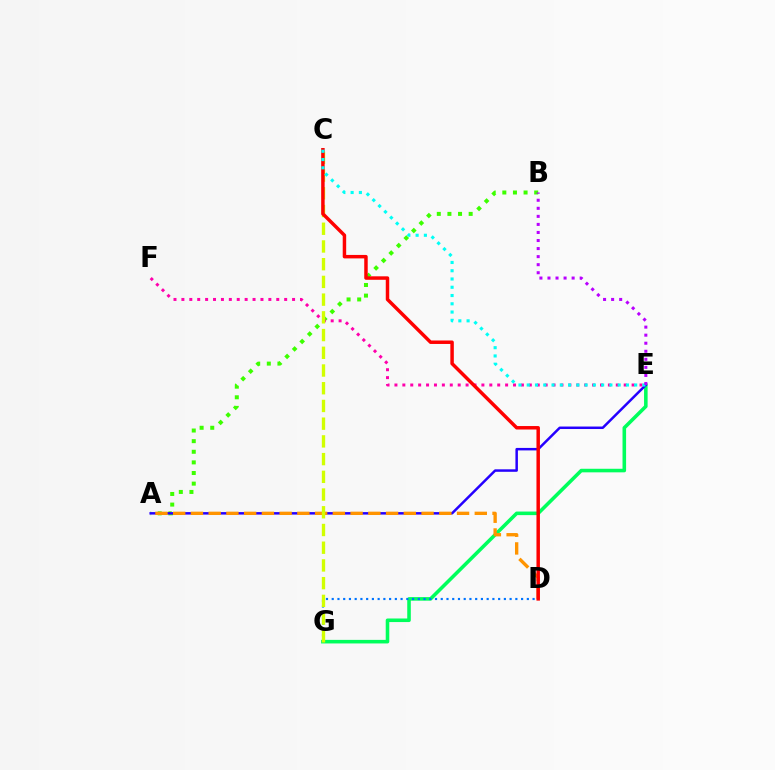{('A', 'B'): [{'color': '#3dff00', 'line_style': 'dotted', 'thickness': 2.89}], ('E', 'G'): [{'color': '#00ff5c', 'line_style': 'solid', 'thickness': 2.57}], ('A', 'E'): [{'color': '#2500ff', 'line_style': 'solid', 'thickness': 1.79}], ('E', 'F'): [{'color': '#ff00ac', 'line_style': 'dotted', 'thickness': 2.15}], ('D', 'G'): [{'color': '#0074ff', 'line_style': 'dotted', 'thickness': 1.56}], ('A', 'D'): [{'color': '#ff9400', 'line_style': 'dashed', 'thickness': 2.41}], ('C', 'G'): [{'color': '#d1ff00', 'line_style': 'dashed', 'thickness': 2.41}], ('C', 'D'): [{'color': '#ff0000', 'line_style': 'solid', 'thickness': 2.5}], ('C', 'E'): [{'color': '#00fff6', 'line_style': 'dotted', 'thickness': 2.25}], ('B', 'E'): [{'color': '#b900ff', 'line_style': 'dotted', 'thickness': 2.19}]}